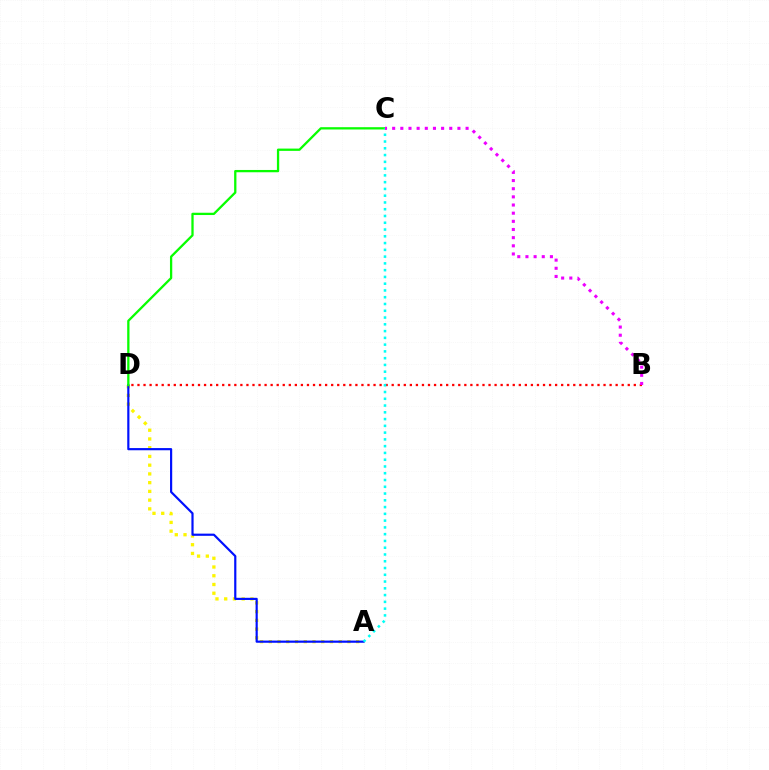{('A', 'D'): [{'color': '#fcf500', 'line_style': 'dotted', 'thickness': 2.37}, {'color': '#0010ff', 'line_style': 'solid', 'thickness': 1.57}], ('B', 'D'): [{'color': '#ff0000', 'line_style': 'dotted', 'thickness': 1.64}], ('C', 'D'): [{'color': '#08ff00', 'line_style': 'solid', 'thickness': 1.65}], ('A', 'C'): [{'color': '#00fff6', 'line_style': 'dotted', 'thickness': 1.84}], ('B', 'C'): [{'color': '#ee00ff', 'line_style': 'dotted', 'thickness': 2.22}]}